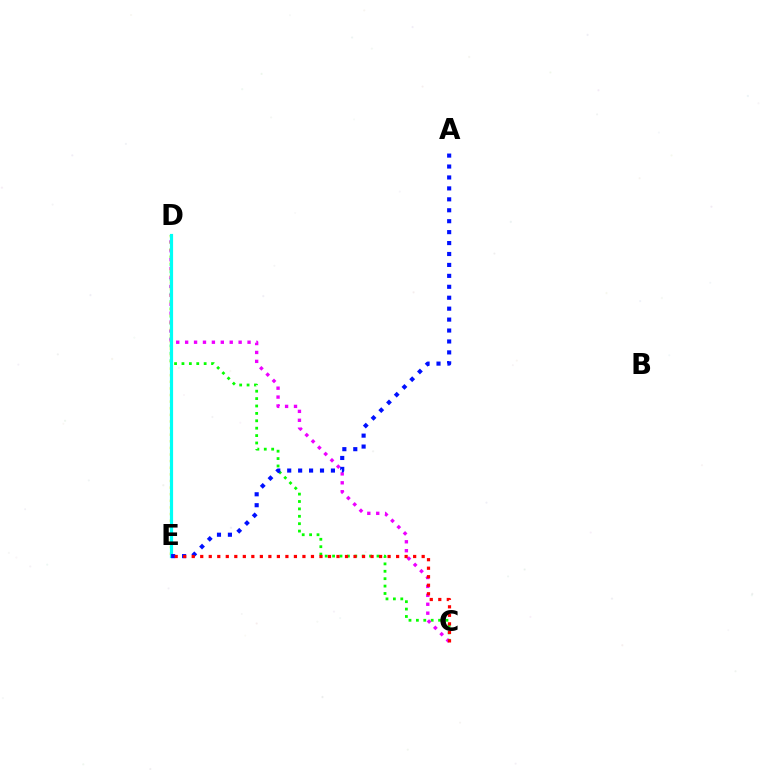{('C', 'D'): [{'color': '#08ff00', 'line_style': 'dotted', 'thickness': 2.01}, {'color': '#ee00ff', 'line_style': 'dotted', 'thickness': 2.42}], ('D', 'E'): [{'color': '#fcf500', 'line_style': 'dotted', 'thickness': 1.8}, {'color': '#00fff6', 'line_style': 'solid', 'thickness': 2.29}], ('A', 'E'): [{'color': '#0010ff', 'line_style': 'dotted', 'thickness': 2.97}], ('C', 'E'): [{'color': '#ff0000', 'line_style': 'dotted', 'thickness': 2.31}]}